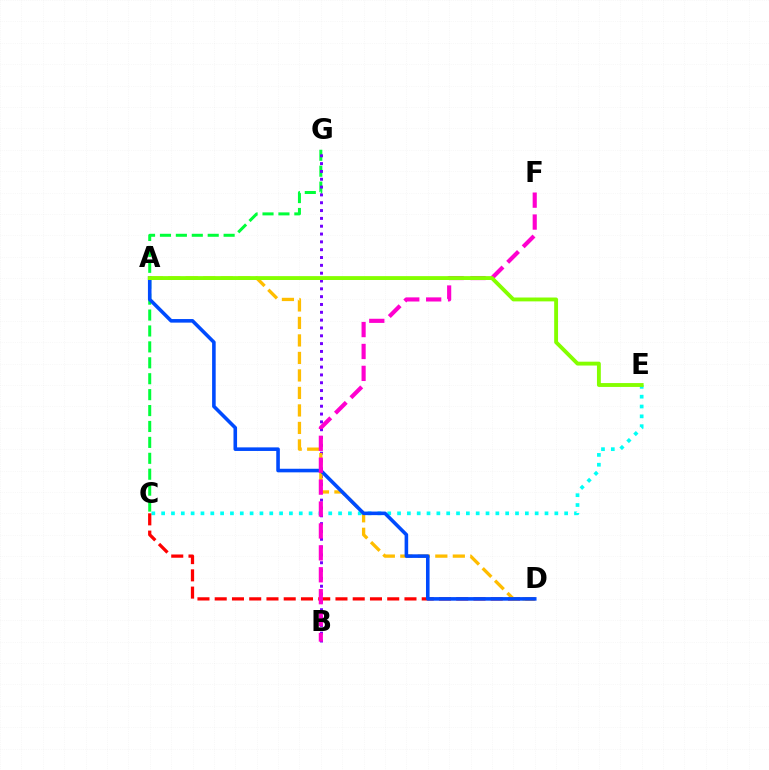{('C', 'G'): [{'color': '#00ff39', 'line_style': 'dashed', 'thickness': 2.16}], ('C', 'E'): [{'color': '#00fff6', 'line_style': 'dotted', 'thickness': 2.67}], ('C', 'D'): [{'color': '#ff0000', 'line_style': 'dashed', 'thickness': 2.34}], ('B', 'G'): [{'color': '#7200ff', 'line_style': 'dotted', 'thickness': 2.13}], ('A', 'D'): [{'color': '#ffbd00', 'line_style': 'dashed', 'thickness': 2.38}, {'color': '#004bff', 'line_style': 'solid', 'thickness': 2.58}], ('B', 'F'): [{'color': '#ff00cf', 'line_style': 'dashed', 'thickness': 2.98}], ('A', 'E'): [{'color': '#84ff00', 'line_style': 'solid', 'thickness': 2.79}]}